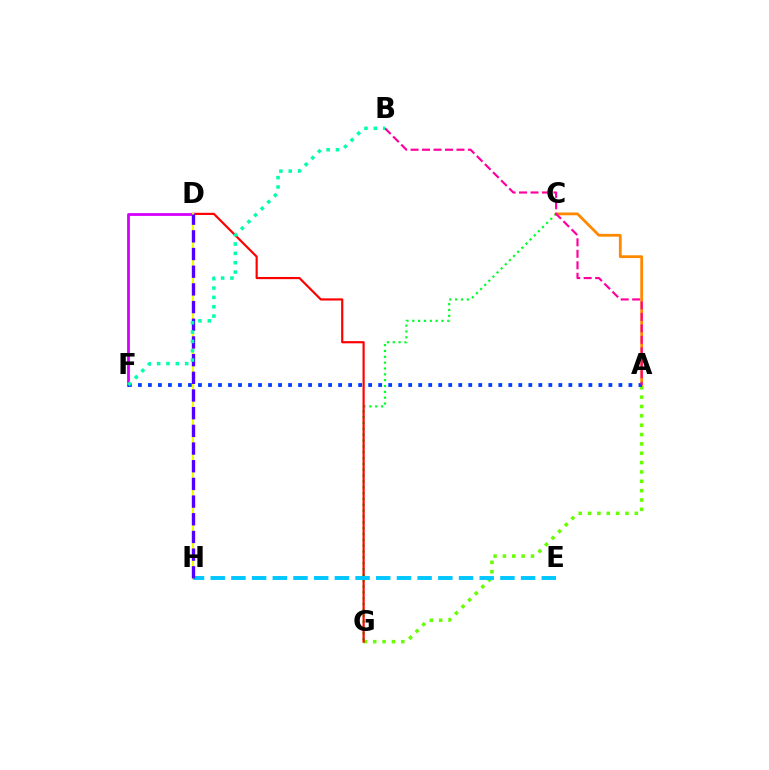{('C', 'G'): [{'color': '#00ff27', 'line_style': 'dotted', 'thickness': 1.59}], ('A', 'G'): [{'color': '#66ff00', 'line_style': 'dotted', 'thickness': 2.54}], ('D', 'G'): [{'color': '#ff0000', 'line_style': 'solid', 'thickness': 1.57}], ('A', 'C'): [{'color': '#ff8800', 'line_style': 'solid', 'thickness': 2.0}], ('D', 'F'): [{'color': '#d600ff', 'line_style': 'solid', 'thickness': 2.02}], ('A', 'F'): [{'color': '#003fff', 'line_style': 'dotted', 'thickness': 2.72}], ('E', 'H'): [{'color': '#00c7ff', 'line_style': 'dashed', 'thickness': 2.81}], ('D', 'H'): [{'color': '#eeff00', 'line_style': 'solid', 'thickness': 1.57}, {'color': '#4f00ff', 'line_style': 'dashed', 'thickness': 2.4}], ('A', 'B'): [{'color': '#ff00a0', 'line_style': 'dashed', 'thickness': 1.56}], ('B', 'F'): [{'color': '#00ffaf', 'line_style': 'dotted', 'thickness': 2.54}]}